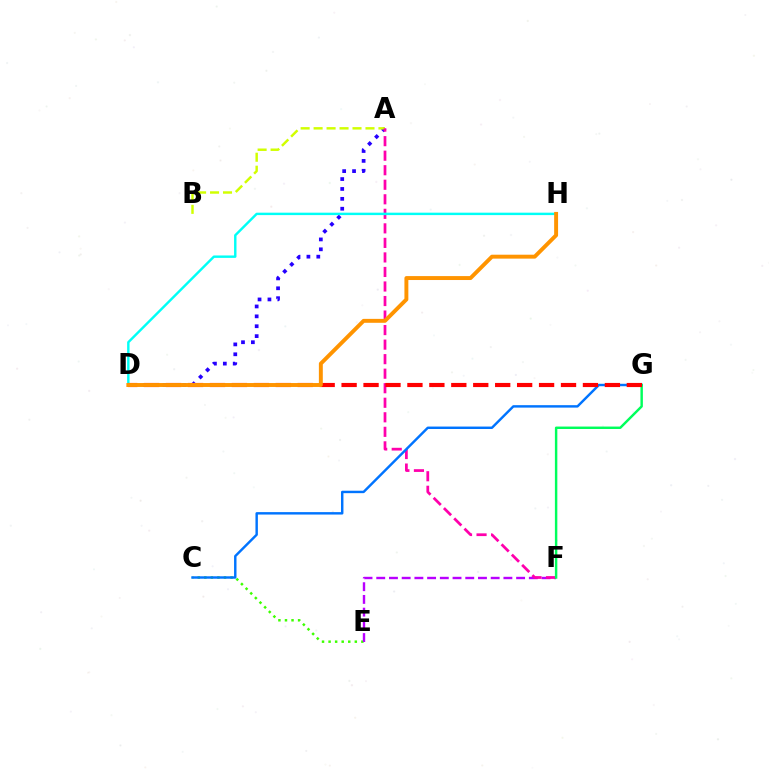{('A', 'D'): [{'color': '#2500ff', 'line_style': 'dotted', 'thickness': 2.69}], ('C', 'E'): [{'color': '#3dff00', 'line_style': 'dotted', 'thickness': 1.78}], ('E', 'F'): [{'color': '#b900ff', 'line_style': 'dashed', 'thickness': 1.73}], ('A', 'B'): [{'color': '#d1ff00', 'line_style': 'dashed', 'thickness': 1.76}], ('A', 'F'): [{'color': '#ff00ac', 'line_style': 'dashed', 'thickness': 1.97}], ('C', 'G'): [{'color': '#0074ff', 'line_style': 'solid', 'thickness': 1.75}], ('F', 'G'): [{'color': '#00ff5c', 'line_style': 'solid', 'thickness': 1.76}], ('D', 'H'): [{'color': '#00fff6', 'line_style': 'solid', 'thickness': 1.74}, {'color': '#ff9400', 'line_style': 'solid', 'thickness': 2.83}], ('D', 'G'): [{'color': '#ff0000', 'line_style': 'dashed', 'thickness': 2.98}]}